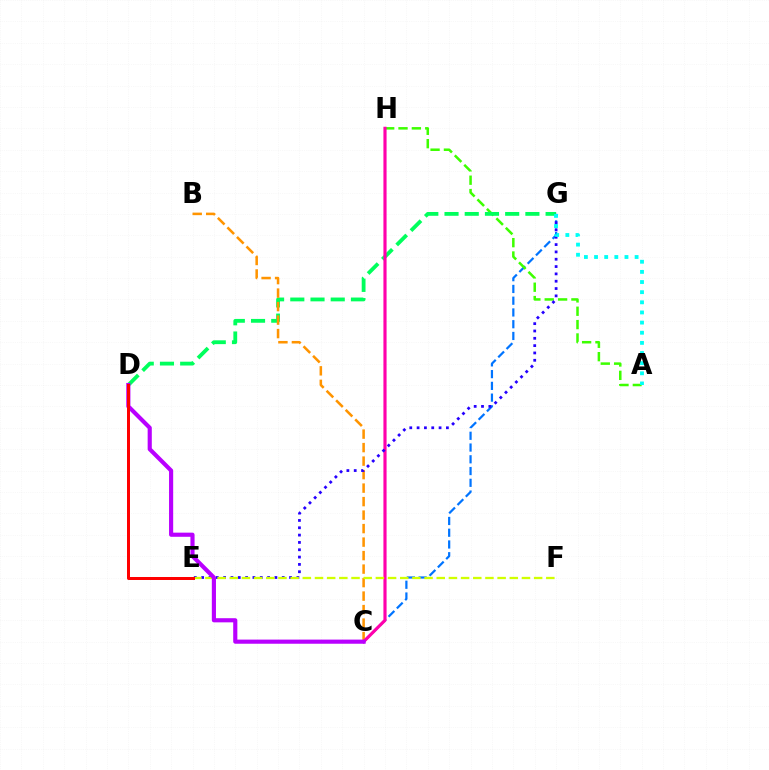{('C', 'G'): [{'color': '#0074ff', 'line_style': 'dashed', 'thickness': 1.6}], ('A', 'H'): [{'color': '#3dff00', 'line_style': 'dashed', 'thickness': 1.81}], ('D', 'G'): [{'color': '#00ff5c', 'line_style': 'dashed', 'thickness': 2.75}], ('B', 'C'): [{'color': '#ff9400', 'line_style': 'dashed', 'thickness': 1.83}], ('C', 'H'): [{'color': '#ff00ac', 'line_style': 'solid', 'thickness': 2.27}], ('E', 'G'): [{'color': '#2500ff', 'line_style': 'dotted', 'thickness': 1.99}], ('A', 'G'): [{'color': '#00fff6', 'line_style': 'dotted', 'thickness': 2.76}], ('E', 'F'): [{'color': '#d1ff00', 'line_style': 'dashed', 'thickness': 1.65}], ('C', 'D'): [{'color': '#b900ff', 'line_style': 'solid', 'thickness': 2.98}], ('D', 'E'): [{'color': '#ff0000', 'line_style': 'solid', 'thickness': 2.16}]}